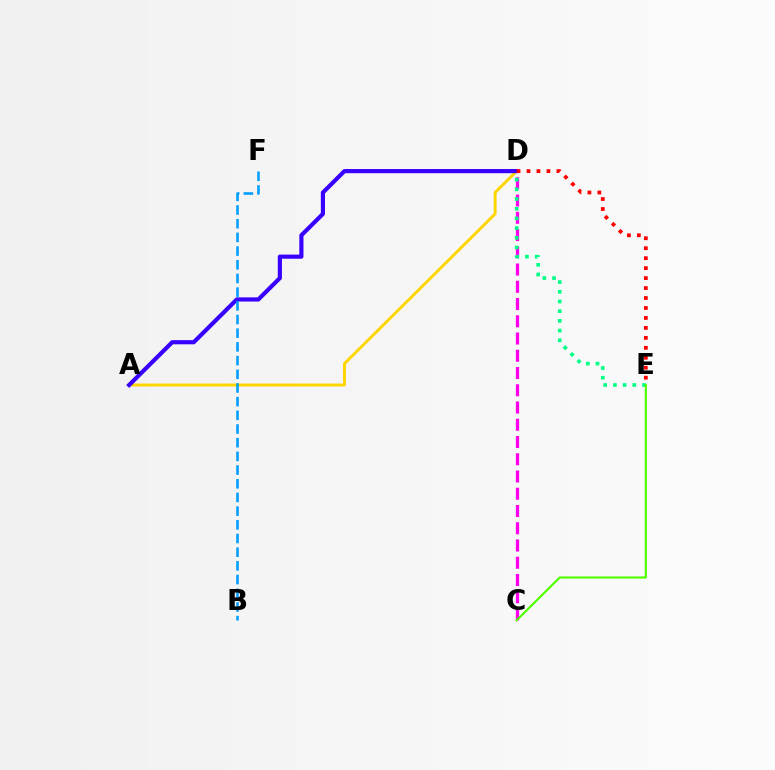{('C', 'D'): [{'color': '#ff00ed', 'line_style': 'dashed', 'thickness': 2.34}], ('A', 'D'): [{'color': '#ffd500', 'line_style': 'solid', 'thickness': 2.1}, {'color': '#3700ff', 'line_style': 'solid', 'thickness': 2.99}], ('D', 'E'): [{'color': '#00ff86', 'line_style': 'dotted', 'thickness': 2.64}, {'color': '#ff0000', 'line_style': 'dotted', 'thickness': 2.71}], ('C', 'E'): [{'color': '#4fff00', 'line_style': 'solid', 'thickness': 1.54}], ('B', 'F'): [{'color': '#009eff', 'line_style': 'dashed', 'thickness': 1.86}]}